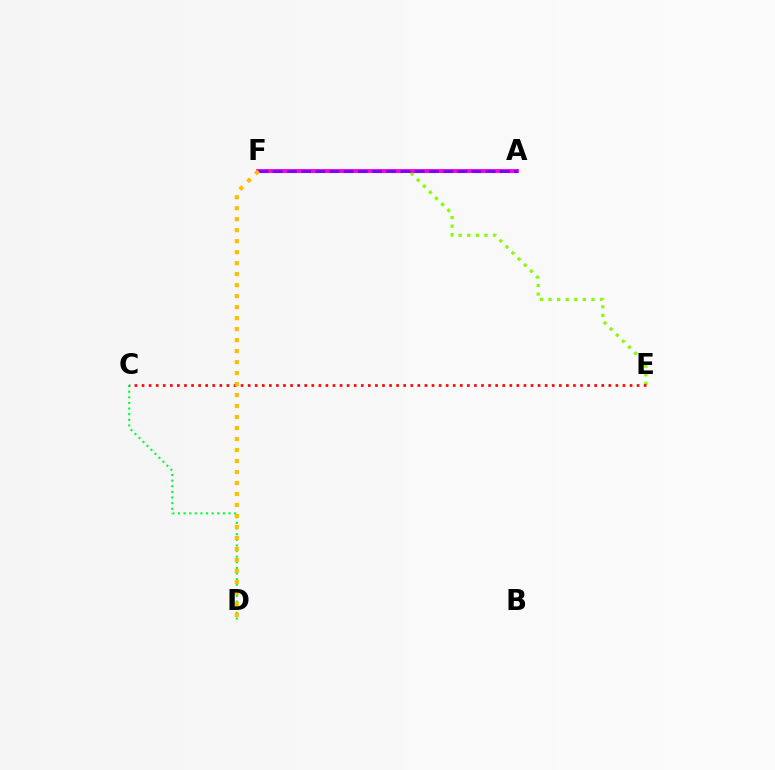{('C', 'D'): [{'color': '#00ff39', 'line_style': 'dotted', 'thickness': 1.53}], ('A', 'F'): [{'color': '#004bff', 'line_style': 'dashed', 'thickness': 2.25}, {'color': '#00fff6', 'line_style': 'solid', 'thickness': 2.67}, {'color': '#ff00cf', 'line_style': 'solid', 'thickness': 2.76}, {'color': '#7200ff', 'line_style': 'dashed', 'thickness': 1.93}], ('E', 'F'): [{'color': '#84ff00', 'line_style': 'dotted', 'thickness': 2.33}], ('C', 'E'): [{'color': '#ff0000', 'line_style': 'dotted', 'thickness': 1.92}], ('D', 'F'): [{'color': '#ffbd00', 'line_style': 'dotted', 'thickness': 2.99}]}